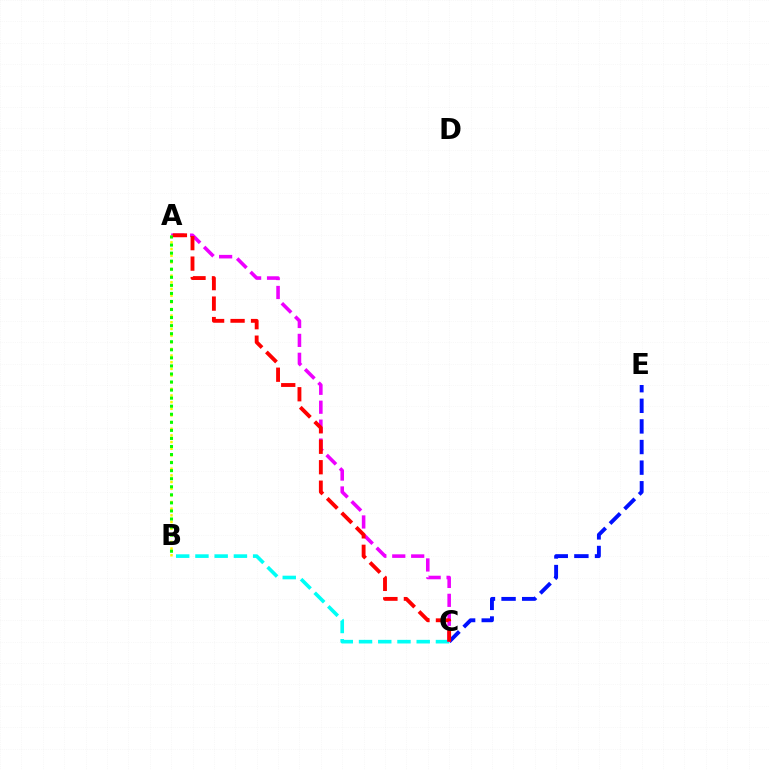{('C', 'E'): [{'color': '#0010ff', 'line_style': 'dashed', 'thickness': 2.8}], ('B', 'C'): [{'color': '#00fff6', 'line_style': 'dashed', 'thickness': 2.61}], ('A', 'C'): [{'color': '#ee00ff', 'line_style': 'dashed', 'thickness': 2.57}, {'color': '#ff0000', 'line_style': 'dashed', 'thickness': 2.78}], ('A', 'B'): [{'color': '#fcf500', 'line_style': 'dotted', 'thickness': 1.81}, {'color': '#08ff00', 'line_style': 'dotted', 'thickness': 2.19}]}